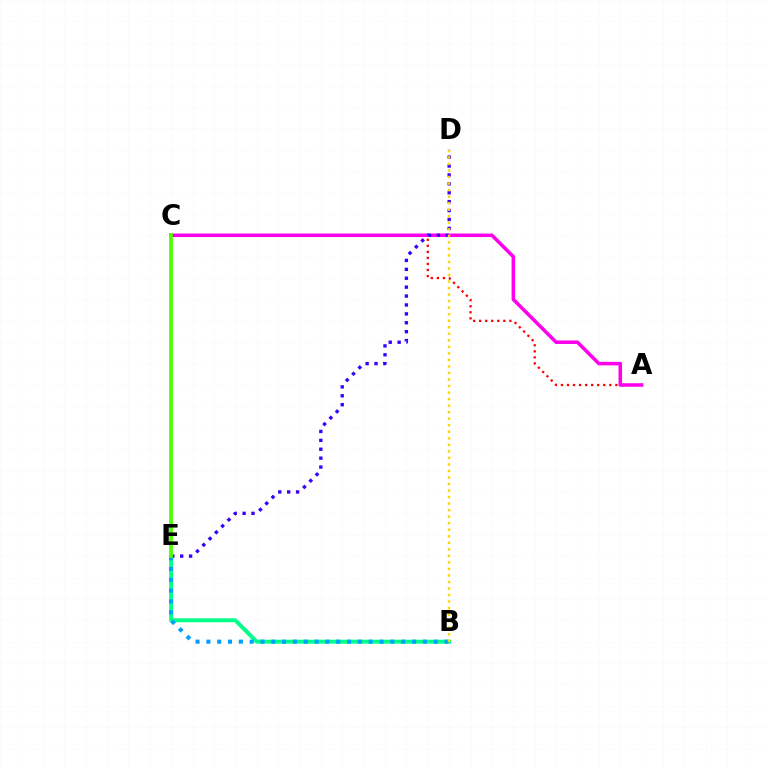{('B', 'E'): [{'color': '#00ff86', 'line_style': 'solid', 'thickness': 2.83}, {'color': '#009eff', 'line_style': 'dotted', 'thickness': 2.94}], ('A', 'C'): [{'color': '#ff0000', 'line_style': 'dotted', 'thickness': 1.64}, {'color': '#ff00ed', 'line_style': 'solid', 'thickness': 2.54}], ('D', 'E'): [{'color': '#3700ff', 'line_style': 'dotted', 'thickness': 2.42}], ('C', 'E'): [{'color': '#4fff00', 'line_style': 'solid', 'thickness': 2.73}], ('B', 'D'): [{'color': '#ffd500', 'line_style': 'dotted', 'thickness': 1.77}]}